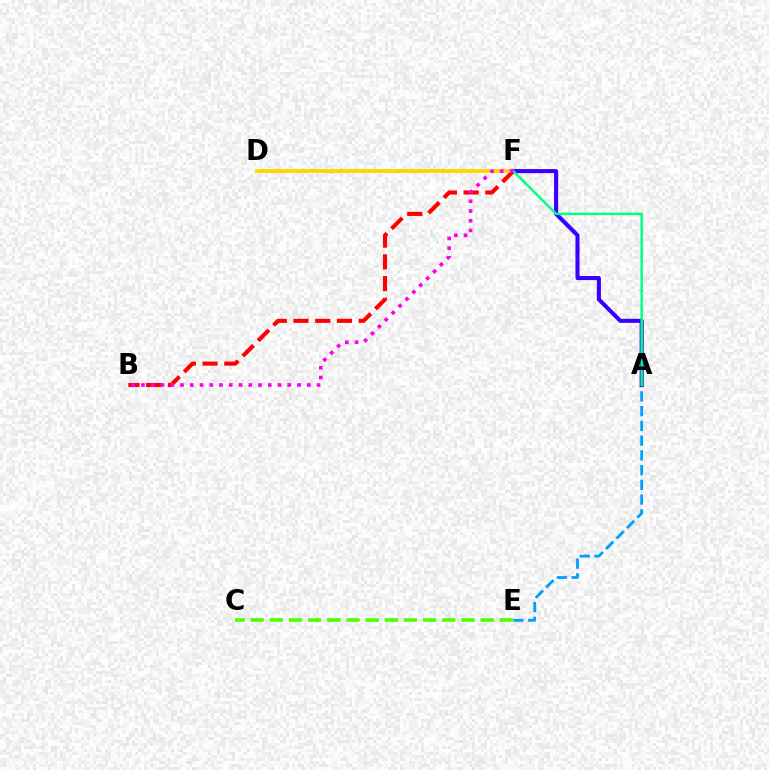{('B', 'F'): [{'color': '#ff0000', 'line_style': 'dashed', 'thickness': 2.95}, {'color': '#ff00ed', 'line_style': 'dotted', 'thickness': 2.65}], ('D', 'F'): [{'color': '#ffd500', 'line_style': 'solid', 'thickness': 2.77}], ('A', 'E'): [{'color': '#009eff', 'line_style': 'dashed', 'thickness': 2.0}], ('A', 'F'): [{'color': '#3700ff', 'line_style': 'solid', 'thickness': 2.93}, {'color': '#00ff86', 'line_style': 'solid', 'thickness': 1.76}], ('C', 'E'): [{'color': '#4fff00', 'line_style': 'dashed', 'thickness': 2.6}]}